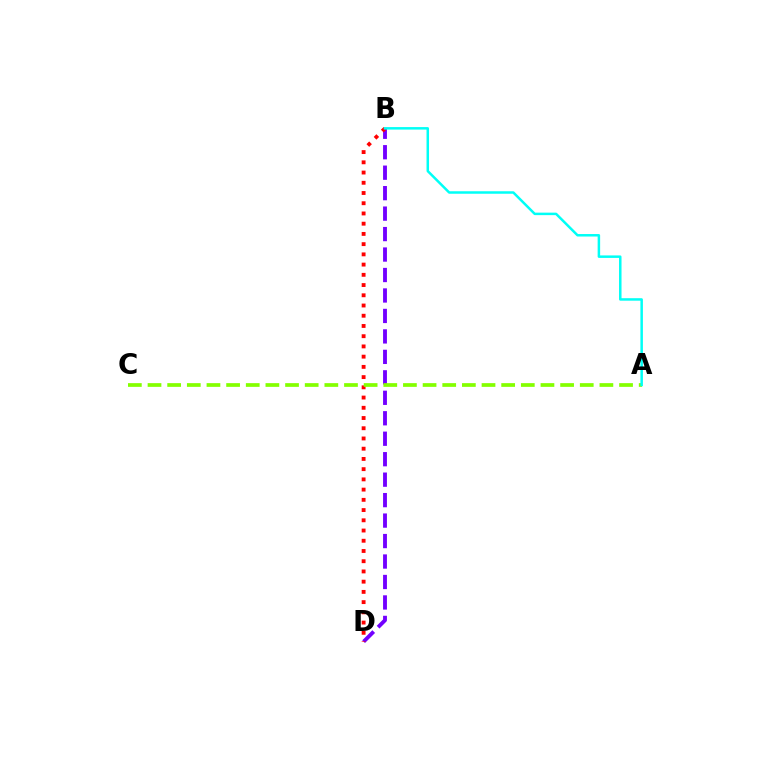{('B', 'D'): [{'color': '#7200ff', 'line_style': 'dashed', 'thickness': 2.78}, {'color': '#ff0000', 'line_style': 'dotted', 'thickness': 2.78}], ('A', 'C'): [{'color': '#84ff00', 'line_style': 'dashed', 'thickness': 2.67}], ('A', 'B'): [{'color': '#00fff6', 'line_style': 'solid', 'thickness': 1.8}]}